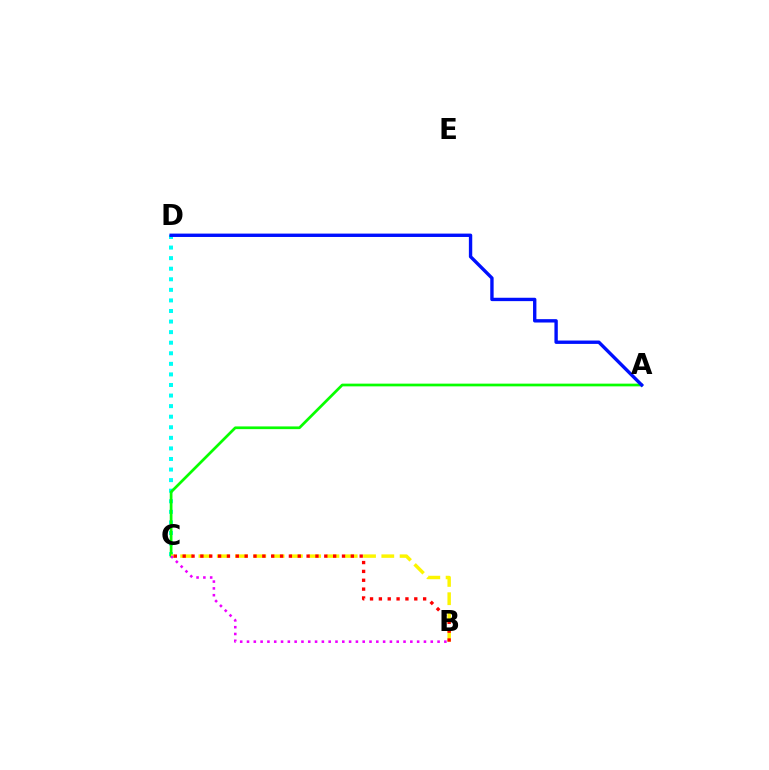{('C', 'D'): [{'color': '#00fff6', 'line_style': 'dotted', 'thickness': 2.87}], ('A', 'C'): [{'color': '#08ff00', 'line_style': 'solid', 'thickness': 1.96}], ('B', 'C'): [{'color': '#fcf500', 'line_style': 'dashed', 'thickness': 2.48}, {'color': '#ee00ff', 'line_style': 'dotted', 'thickness': 1.85}, {'color': '#ff0000', 'line_style': 'dotted', 'thickness': 2.4}], ('A', 'D'): [{'color': '#0010ff', 'line_style': 'solid', 'thickness': 2.43}]}